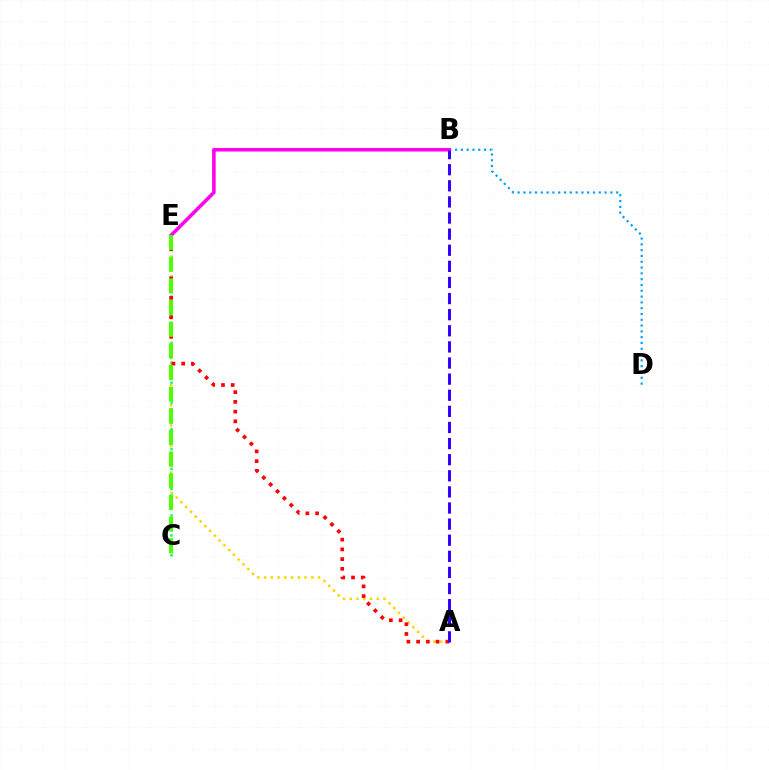{('C', 'E'): [{'color': '#00ff86', 'line_style': 'dotted', 'thickness': 1.8}, {'color': '#4fff00', 'line_style': 'dashed', 'thickness': 2.94}], ('B', 'D'): [{'color': '#009eff', 'line_style': 'dotted', 'thickness': 1.58}], ('A', 'E'): [{'color': '#ffd500', 'line_style': 'dotted', 'thickness': 1.84}, {'color': '#ff0000', 'line_style': 'dotted', 'thickness': 2.64}], ('B', 'E'): [{'color': '#ff00ed', 'line_style': 'solid', 'thickness': 2.56}], ('A', 'B'): [{'color': '#3700ff', 'line_style': 'dashed', 'thickness': 2.19}]}